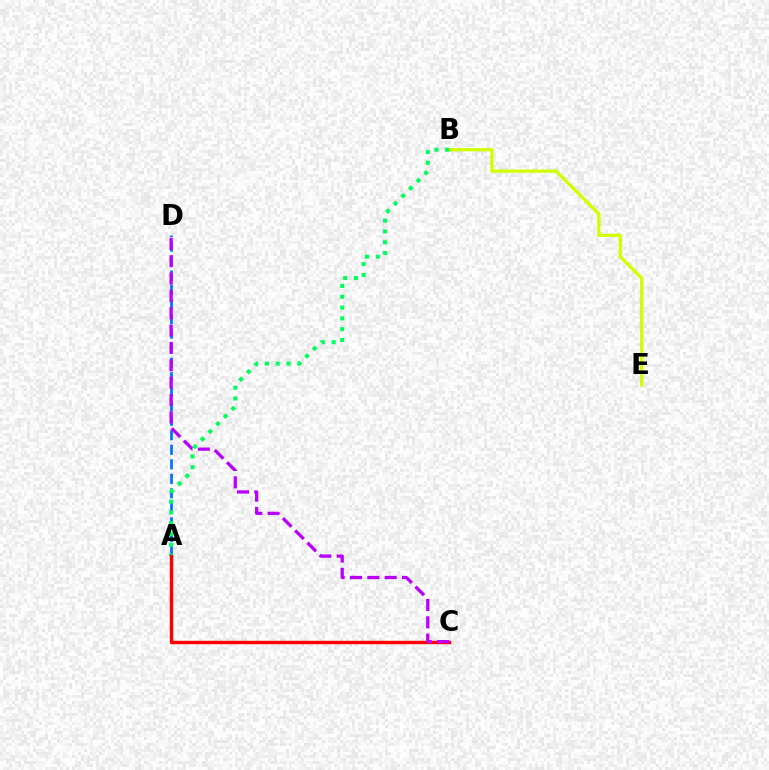{('A', 'D'): [{'color': '#0074ff', 'line_style': 'dashed', 'thickness': 1.97}], ('B', 'E'): [{'color': '#d1ff00', 'line_style': 'solid', 'thickness': 2.36}], ('A', 'B'): [{'color': '#00ff5c', 'line_style': 'dotted', 'thickness': 2.94}], ('A', 'C'): [{'color': '#ff0000', 'line_style': 'solid', 'thickness': 2.45}], ('C', 'D'): [{'color': '#b900ff', 'line_style': 'dashed', 'thickness': 2.36}]}